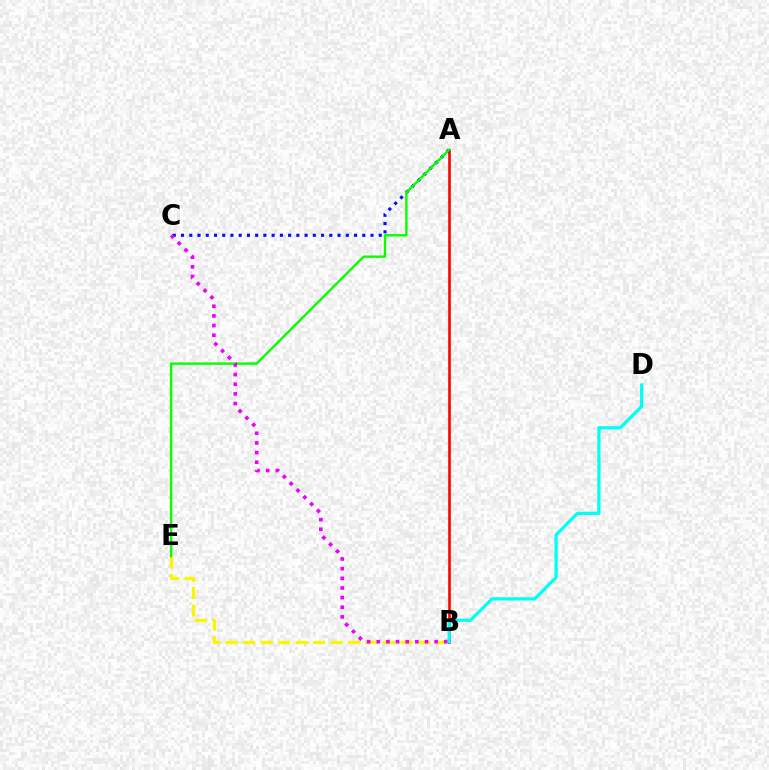{('A', 'B'): [{'color': '#ff0000', 'line_style': 'solid', 'thickness': 1.87}], ('B', 'E'): [{'color': '#fcf500', 'line_style': 'dashed', 'thickness': 2.38}], ('A', 'C'): [{'color': '#0010ff', 'line_style': 'dotted', 'thickness': 2.24}], ('A', 'E'): [{'color': '#08ff00', 'line_style': 'solid', 'thickness': 1.72}], ('B', 'C'): [{'color': '#ee00ff', 'line_style': 'dotted', 'thickness': 2.62}], ('B', 'D'): [{'color': '#00fff6', 'line_style': 'solid', 'thickness': 2.33}]}